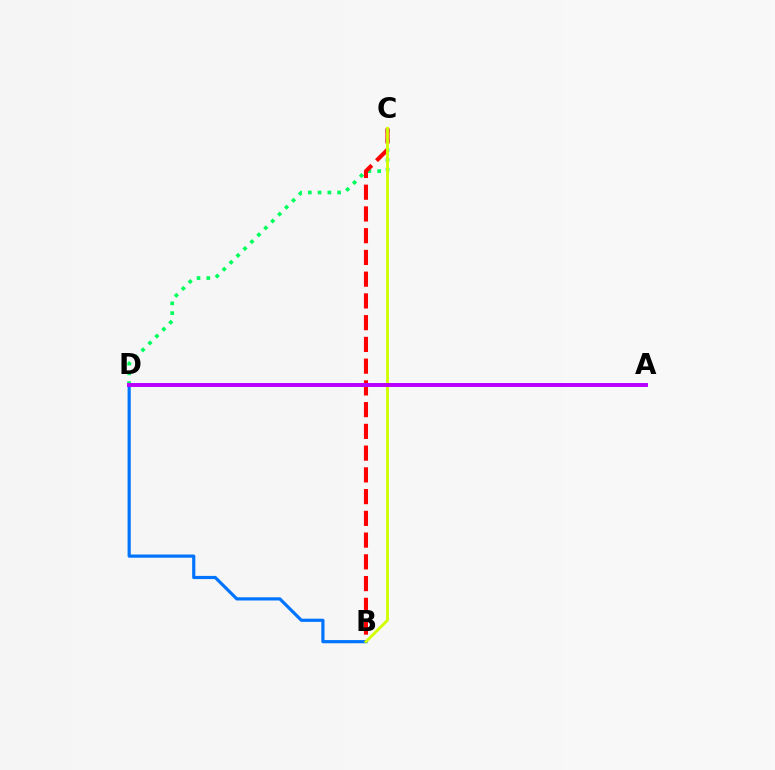{('B', 'D'): [{'color': '#0074ff', 'line_style': 'solid', 'thickness': 2.28}], ('C', 'D'): [{'color': '#00ff5c', 'line_style': 'dotted', 'thickness': 2.65}], ('B', 'C'): [{'color': '#ff0000', 'line_style': 'dashed', 'thickness': 2.95}, {'color': '#d1ff00', 'line_style': 'solid', 'thickness': 2.05}], ('A', 'D'): [{'color': '#b900ff', 'line_style': 'solid', 'thickness': 2.84}]}